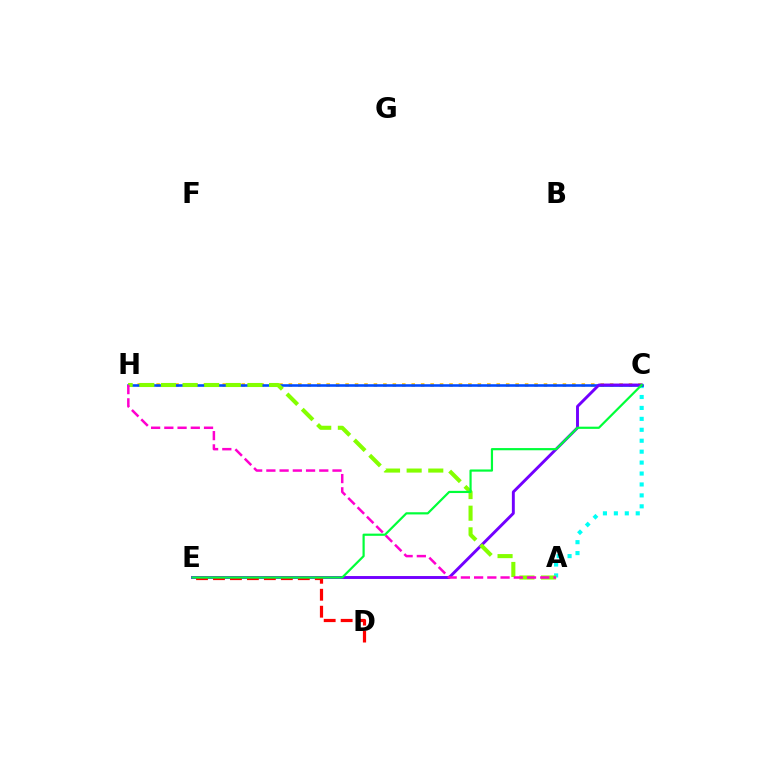{('C', 'H'): [{'color': '#ffbd00', 'line_style': 'dotted', 'thickness': 2.57}, {'color': '#004bff', 'line_style': 'solid', 'thickness': 1.86}], ('A', 'C'): [{'color': '#00fff6', 'line_style': 'dotted', 'thickness': 2.97}], ('C', 'E'): [{'color': '#7200ff', 'line_style': 'solid', 'thickness': 2.1}, {'color': '#00ff39', 'line_style': 'solid', 'thickness': 1.58}], ('A', 'H'): [{'color': '#84ff00', 'line_style': 'dashed', 'thickness': 2.94}, {'color': '#ff00cf', 'line_style': 'dashed', 'thickness': 1.8}], ('D', 'E'): [{'color': '#ff0000', 'line_style': 'dashed', 'thickness': 2.3}]}